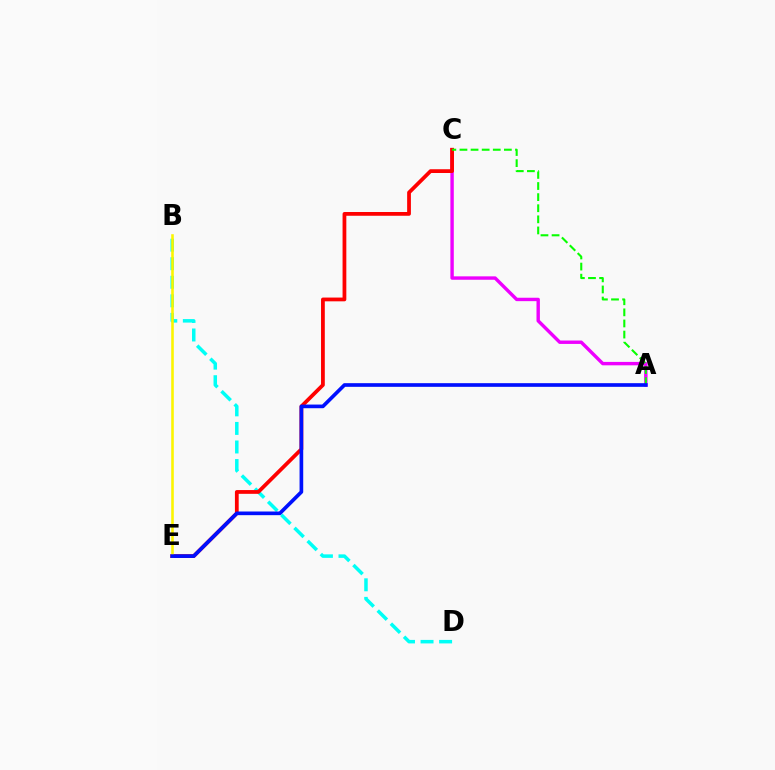{('A', 'C'): [{'color': '#ee00ff', 'line_style': 'solid', 'thickness': 2.45}, {'color': '#08ff00', 'line_style': 'dashed', 'thickness': 1.51}], ('B', 'D'): [{'color': '#00fff6', 'line_style': 'dashed', 'thickness': 2.52}], ('C', 'E'): [{'color': '#ff0000', 'line_style': 'solid', 'thickness': 2.71}], ('B', 'E'): [{'color': '#fcf500', 'line_style': 'solid', 'thickness': 1.86}], ('A', 'E'): [{'color': '#0010ff', 'line_style': 'solid', 'thickness': 2.63}]}